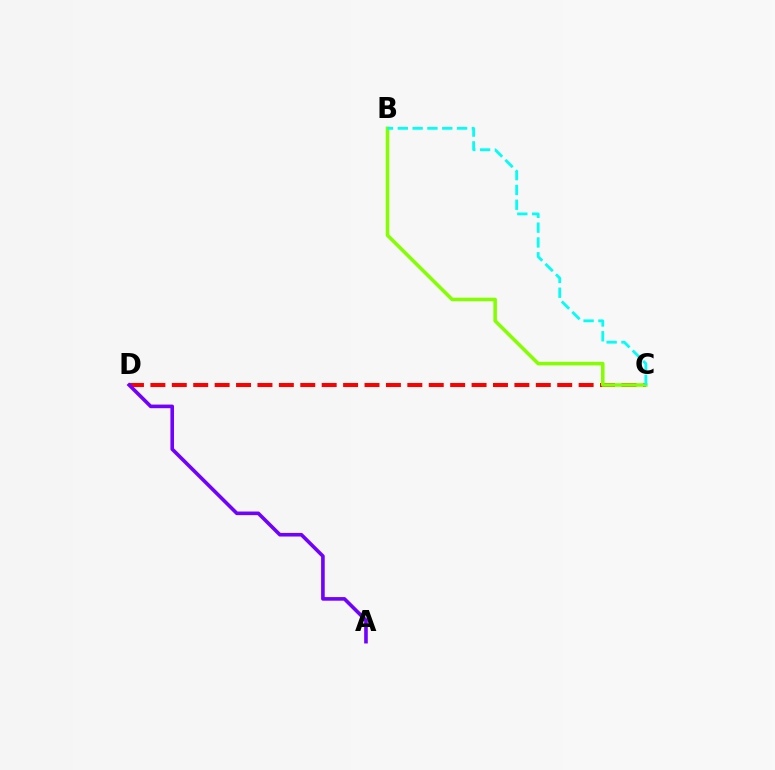{('C', 'D'): [{'color': '#ff0000', 'line_style': 'dashed', 'thickness': 2.91}], ('B', 'C'): [{'color': '#84ff00', 'line_style': 'solid', 'thickness': 2.55}, {'color': '#00fff6', 'line_style': 'dashed', 'thickness': 2.01}], ('A', 'D'): [{'color': '#7200ff', 'line_style': 'solid', 'thickness': 2.6}]}